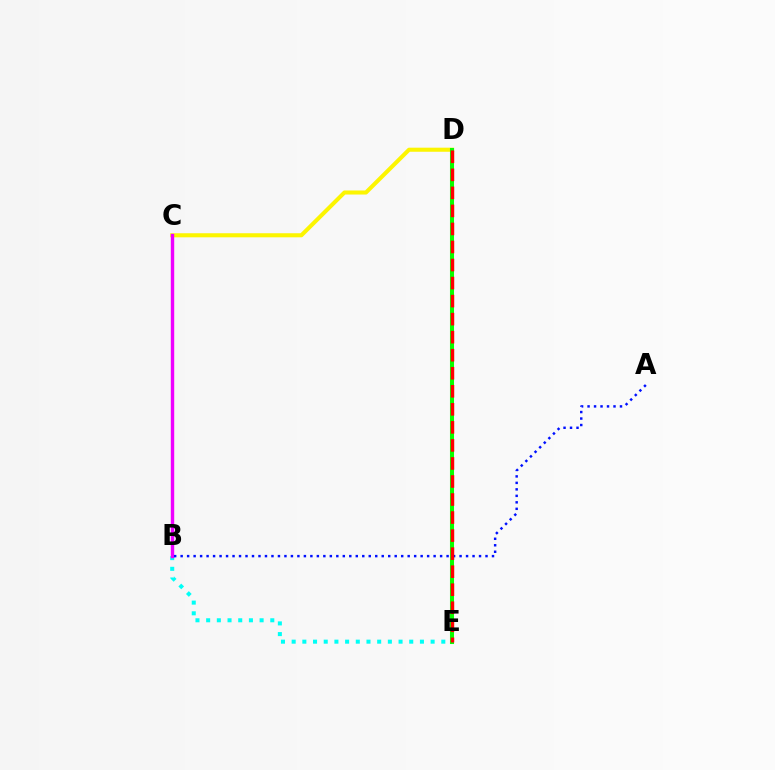{('C', 'D'): [{'color': '#fcf500', 'line_style': 'solid', 'thickness': 2.93}], ('D', 'E'): [{'color': '#08ff00', 'line_style': 'solid', 'thickness': 2.92}, {'color': '#ff0000', 'line_style': 'dashed', 'thickness': 2.45}], ('B', 'E'): [{'color': '#00fff6', 'line_style': 'dotted', 'thickness': 2.9}], ('B', 'C'): [{'color': '#ee00ff', 'line_style': 'solid', 'thickness': 2.45}], ('A', 'B'): [{'color': '#0010ff', 'line_style': 'dotted', 'thickness': 1.76}]}